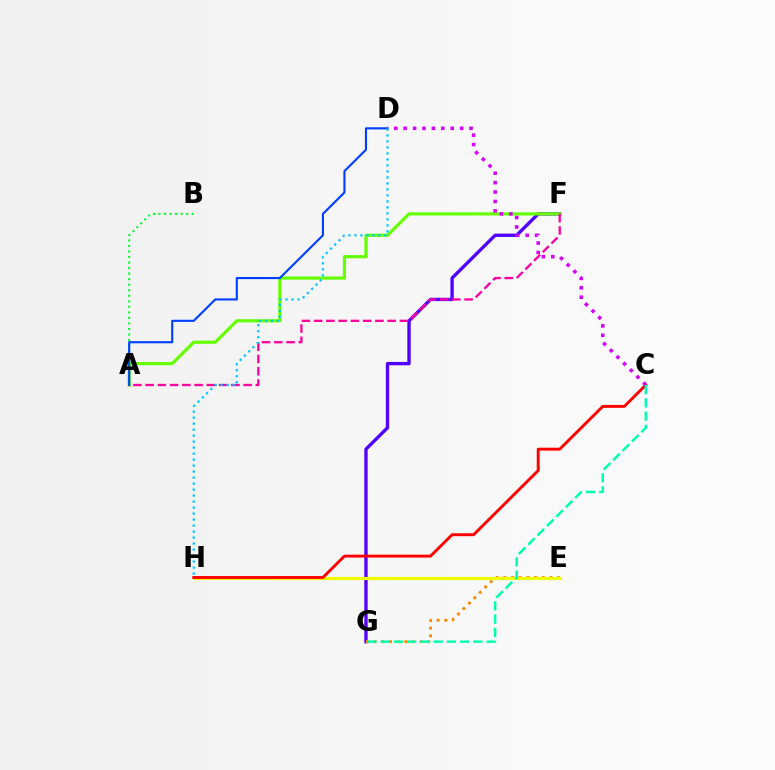{('F', 'G'): [{'color': '#4f00ff', 'line_style': 'solid', 'thickness': 2.41}], ('E', 'G'): [{'color': '#ff8800', 'line_style': 'dotted', 'thickness': 2.08}], ('A', 'B'): [{'color': '#00ff27', 'line_style': 'dotted', 'thickness': 1.5}], ('A', 'F'): [{'color': '#66ff00', 'line_style': 'solid', 'thickness': 2.3}, {'color': '#ff00a0', 'line_style': 'dashed', 'thickness': 1.66}], ('A', 'D'): [{'color': '#003fff', 'line_style': 'solid', 'thickness': 1.53}], ('D', 'H'): [{'color': '#00c7ff', 'line_style': 'dotted', 'thickness': 1.63}], ('E', 'H'): [{'color': '#eeff00', 'line_style': 'solid', 'thickness': 2.26}], ('C', 'H'): [{'color': '#ff0000', 'line_style': 'solid', 'thickness': 2.1}], ('C', 'D'): [{'color': '#d600ff', 'line_style': 'dotted', 'thickness': 2.56}], ('C', 'G'): [{'color': '#00ffaf', 'line_style': 'dashed', 'thickness': 1.8}]}